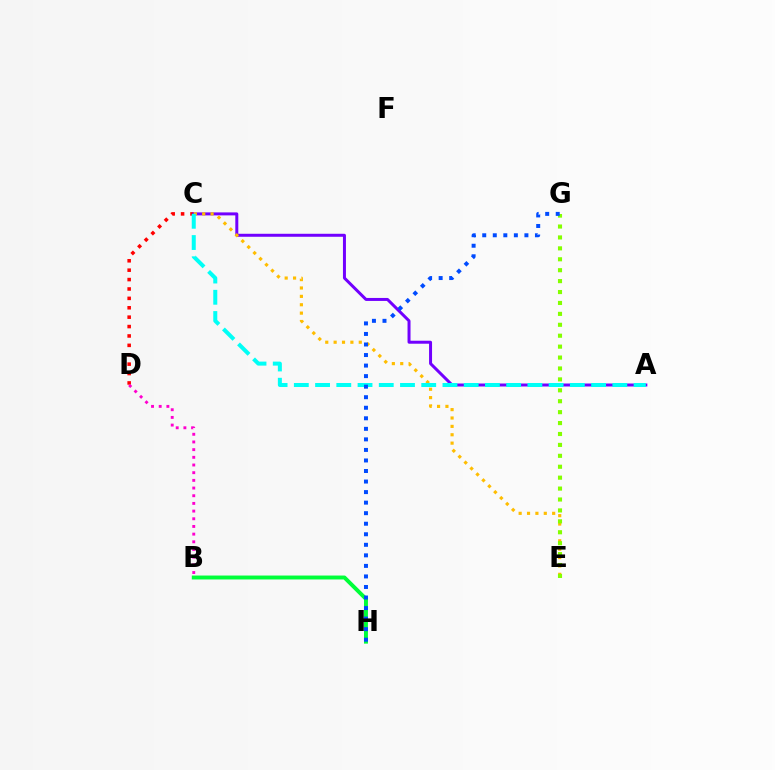{('C', 'D'): [{'color': '#ff0000', 'line_style': 'dotted', 'thickness': 2.55}], ('A', 'C'): [{'color': '#7200ff', 'line_style': 'solid', 'thickness': 2.15}, {'color': '#00fff6', 'line_style': 'dashed', 'thickness': 2.88}], ('C', 'E'): [{'color': '#ffbd00', 'line_style': 'dotted', 'thickness': 2.28}], ('B', 'H'): [{'color': '#00ff39', 'line_style': 'solid', 'thickness': 2.83}], ('E', 'G'): [{'color': '#84ff00', 'line_style': 'dotted', 'thickness': 2.97}], ('G', 'H'): [{'color': '#004bff', 'line_style': 'dotted', 'thickness': 2.86}], ('B', 'D'): [{'color': '#ff00cf', 'line_style': 'dotted', 'thickness': 2.09}]}